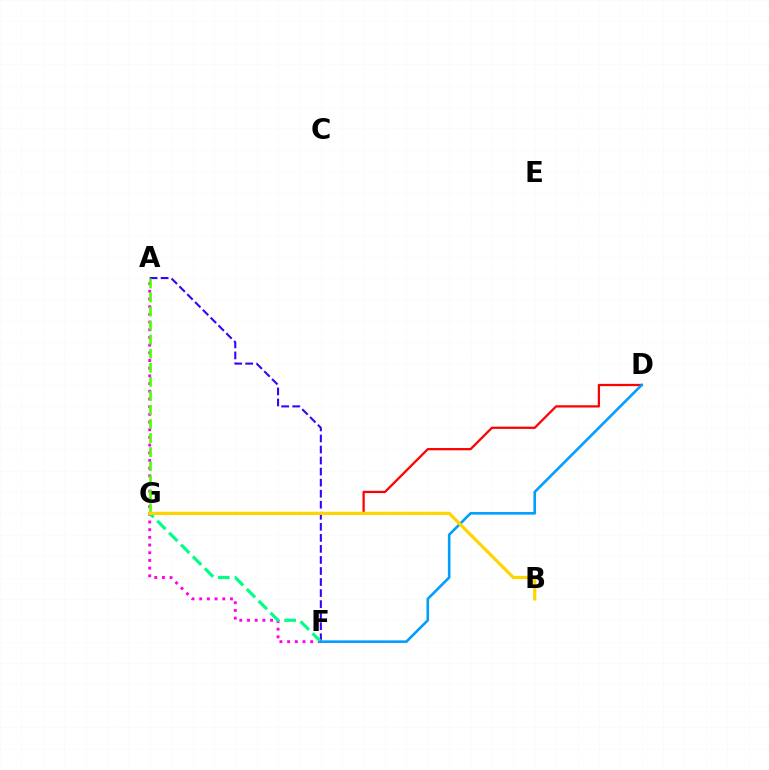{('A', 'F'): [{'color': '#3700ff', 'line_style': 'dashed', 'thickness': 1.5}, {'color': '#ff00ed', 'line_style': 'dotted', 'thickness': 2.09}], ('D', 'G'): [{'color': '#ff0000', 'line_style': 'solid', 'thickness': 1.62}], ('F', 'G'): [{'color': '#00ff86', 'line_style': 'dashed', 'thickness': 2.29}], ('D', 'F'): [{'color': '#009eff', 'line_style': 'solid', 'thickness': 1.87}], ('A', 'G'): [{'color': '#4fff00', 'line_style': 'dashed', 'thickness': 1.91}], ('B', 'G'): [{'color': '#ffd500', 'line_style': 'solid', 'thickness': 2.3}]}